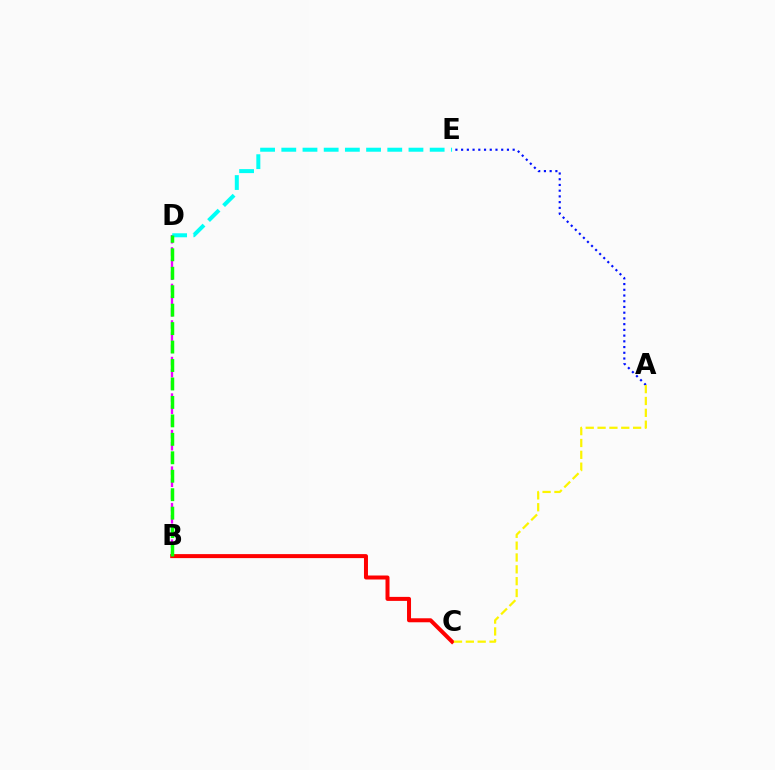{('B', 'D'): [{'color': '#ee00ff', 'line_style': 'dashed', 'thickness': 1.65}, {'color': '#08ff00', 'line_style': 'dashed', 'thickness': 2.51}], ('A', 'E'): [{'color': '#0010ff', 'line_style': 'dotted', 'thickness': 1.56}], ('D', 'E'): [{'color': '#00fff6', 'line_style': 'dashed', 'thickness': 2.88}], ('B', 'C'): [{'color': '#ff0000', 'line_style': 'solid', 'thickness': 2.88}], ('A', 'C'): [{'color': '#fcf500', 'line_style': 'dashed', 'thickness': 1.61}]}